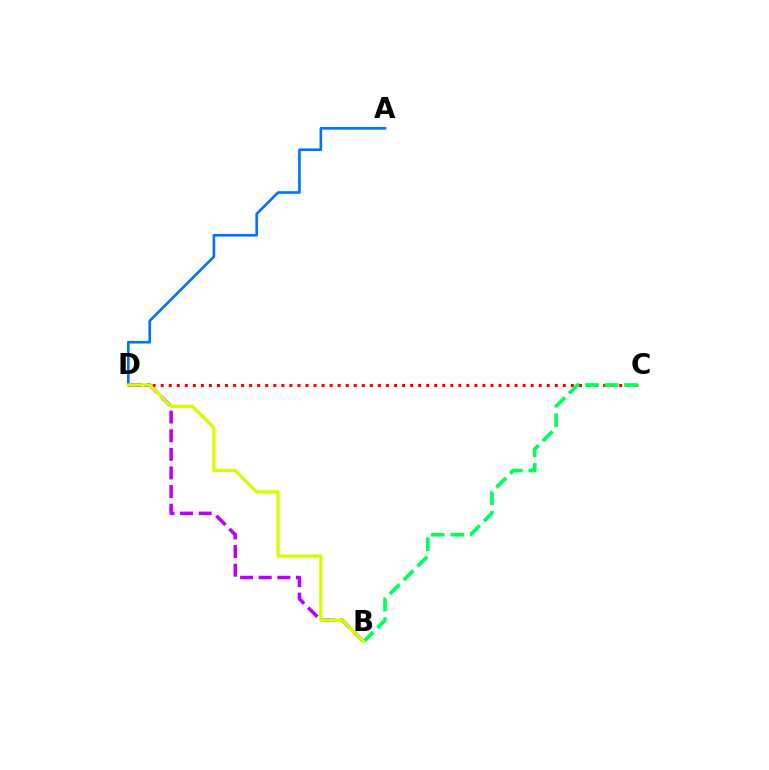{('B', 'D'): [{'color': '#b900ff', 'line_style': 'dashed', 'thickness': 2.53}, {'color': '#d1ff00', 'line_style': 'solid', 'thickness': 2.34}], ('C', 'D'): [{'color': '#ff0000', 'line_style': 'dotted', 'thickness': 2.19}], ('A', 'D'): [{'color': '#0074ff', 'line_style': 'solid', 'thickness': 1.9}], ('B', 'C'): [{'color': '#00ff5c', 'line_style': 'dashed', 'thickness': 2.65}]}